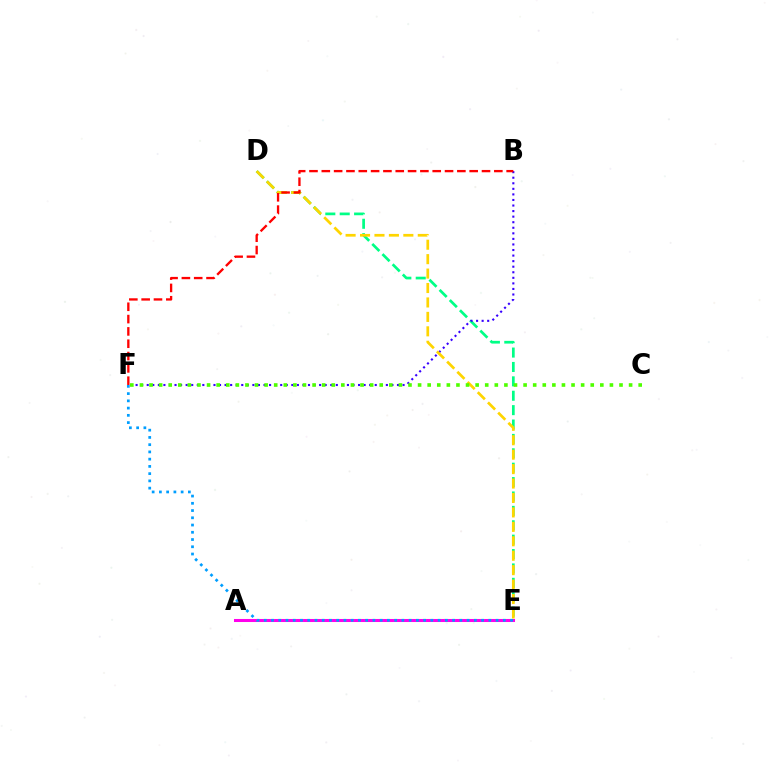{('A', 'E'): [{'color': '#ff00ed', 'line_style': 'solid', 'thickness': 2.19}], ('D', 'E'): [{'color': '#00ff86', 'line_style': 'dashed', 'thickness': 1.96}, {'color': '#ffd500', 'line_style': 'dashed', 'thickness': 1.96}], ('B', 'F'): [{'color': '#3700ff', 'line_style': 'dotted', 'thickness': 1.51}, {'color': '#ff0000', 'line_style': 'dashed', 'thickness': 1.67}], ('E', 'F'): [{'color': '#009eff', 'line_style': 'dotted', 'thickness': 1.97}], ('C', 'F'): [{'color': '#4fff00', 'line_style': 'dotted', 'thickness': 2.61}]}